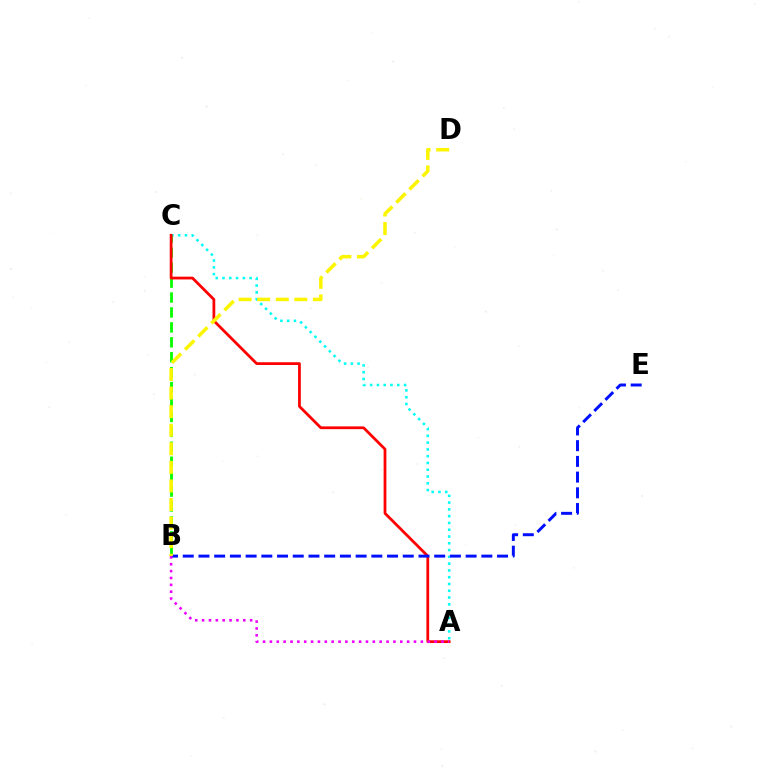{('A', 'C'): [{'color': '#00fff6', 'line_style': 'dotted', 'thickness': 1.84}, {'color': '#ff0000', 'line_style': 'solid', 'thickness': 1.99}], ('B', 'C'): [{'color': '#08ff00', 'line_style': 'dashed', 'thickness': 2.03}], ('B', 'E'): [{'color': '#0010ff', 'line_style': 'dashed', 'thickness': 2.13}], ('B', 'D'): [{'color': '#fcf500', 'line_style': 'dashed', 'thickness': 2.52}], ('A', 'B'): [{'color': '#ee00ff', 'line_style': 'dotted', 'thickness': 1.86}]}